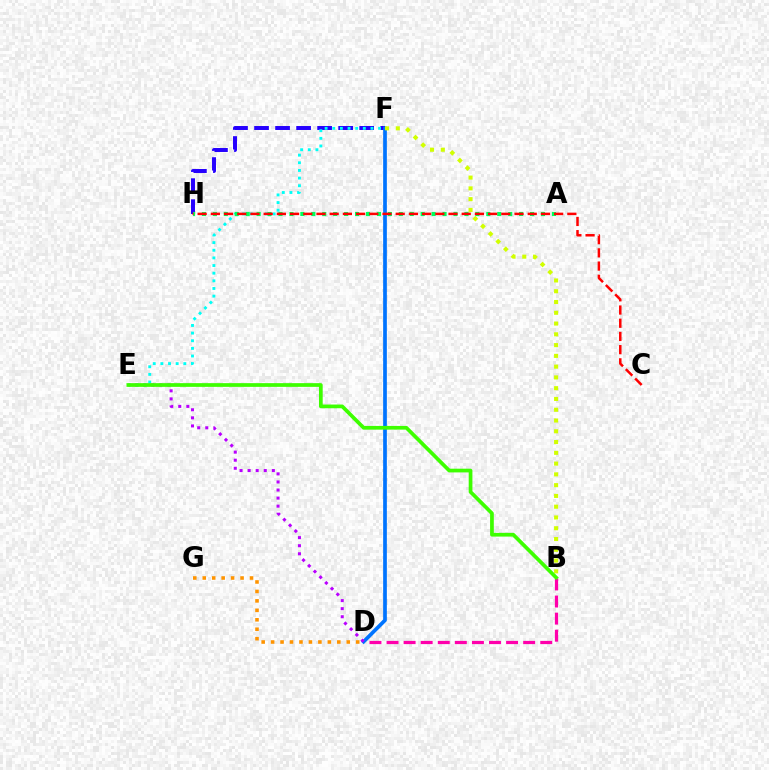{('F', 'H'): [{'color': '#2500ff', 'line_style': 'dashed', 'thickness': 2.86}], ('D', 'F'): [{'color': '#0074ff', 'line_style': 'solid', 'thickness': 2.66}], ('B', 'F'): [{'color': '#d1ff00', 'line_style': 'dotted', 'thickness': 2.93}], ('D', 'E'): [{'color': '#b900ff', 'line_style': 'dotted', 'thickness': 2.19}], ('E', 'F'): [{'color': '#00fff6', 'line_style': 'dotted', 'thickness': 2.08}], ('B', 'D'): [{'color': '#ff00ac', 'line_style': 'dashed', 'thickness': 2.32}], ('D', 'G'): [{'color': '#ff9400', 'line_style': 'dotted', 'thickness': 2.57}], ('A', 'H'): [{'color': '#00ff5c', 'line_style': 'dotted', 'thickness': 2.97}], ('B', 'E'): [{'color': '#3dff00', 'line_style': 'solid', 'thickness': 2.67}], ('C', 'H'): [{'color': '#ff0000', 'line_style': 'dashed', 'thickness': 1.79}]}